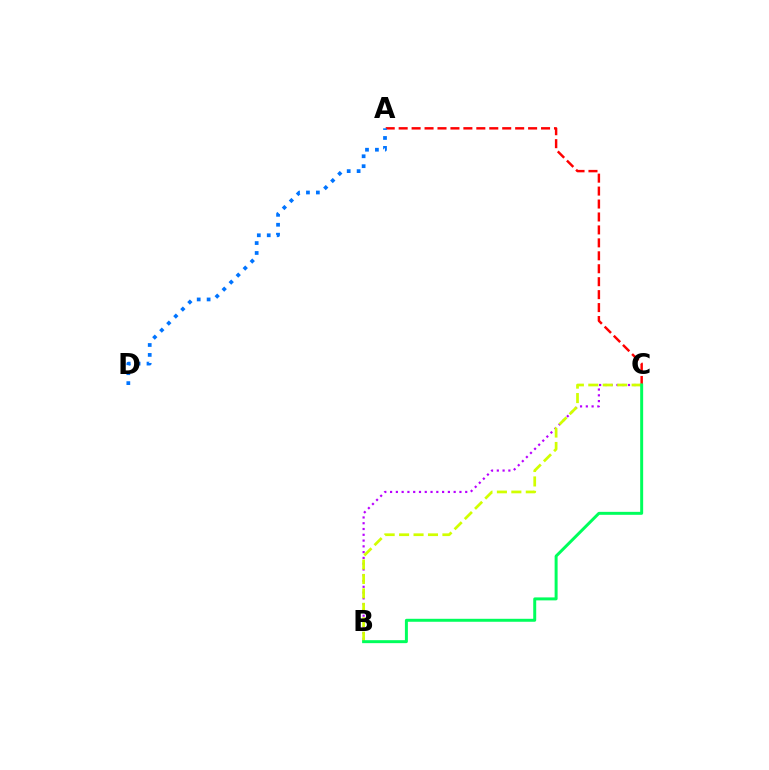{('A', 'C'): [{'color': '#ff0000', 'line_style': 'dashed', 'thickness': 1.76}], ('B', 'C'): [{'color': '#b900ff', 'line_style': 'dotted', 'thickness': 1.57}, {'color': '#d1ff00', 'line_style': 'dashed', 'thickness': 1.96}, {'color': '#00ff5c', 'line_style': 'solid', 'thickness': 2.14}], ('A', 'D'): [{'color': '#0074ff', 'line_style': 'dotted', 'thickness': 2.7}]}